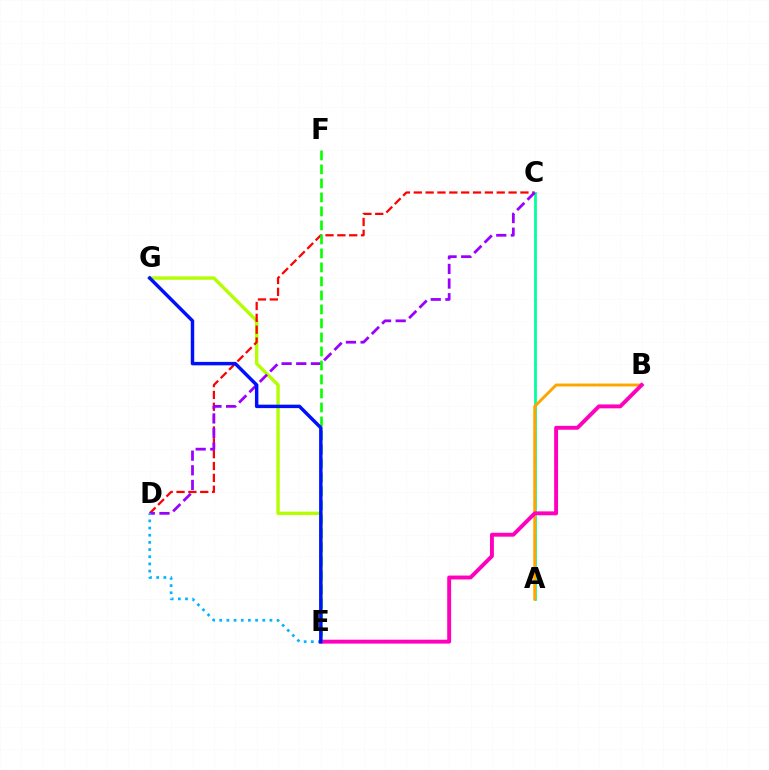{('E', 'G'): [{'color': '#b3ff00', 'line_style': 'solid', 'thickness': 2.44}, {'color': '#0010ff', 'line_style': 'solid', 'thickness': 2.48}], ('C', 'D'): [{'color': '#ff0000', 'line_style': 'dashed', 'thickness': 1.61}, {'color': '#9b00ff', 'line_style': 'dashed', 'thickness': 1.99}], ('A', 'C'): [{'color': '#00ff9d', 'line_style': 'solid', 'thickness': 1.99}], ('A', 'B'): [{'color': '#ffa500', 'line_style': 'solid', 'thickness': 2.11}], ('B', 'E'): [{'color': '#ff00bd', 'line_style': 'solid', 'thickness': 2.81}], ('D', 'E'): [{'color': '#00b5ff', 'line_style': 'dotted', 'thickness': 1.95}], ('E', 'F'): [{'color': '#08ff00', 'line_style': 'dashed', 'thickness': 1.9}]}